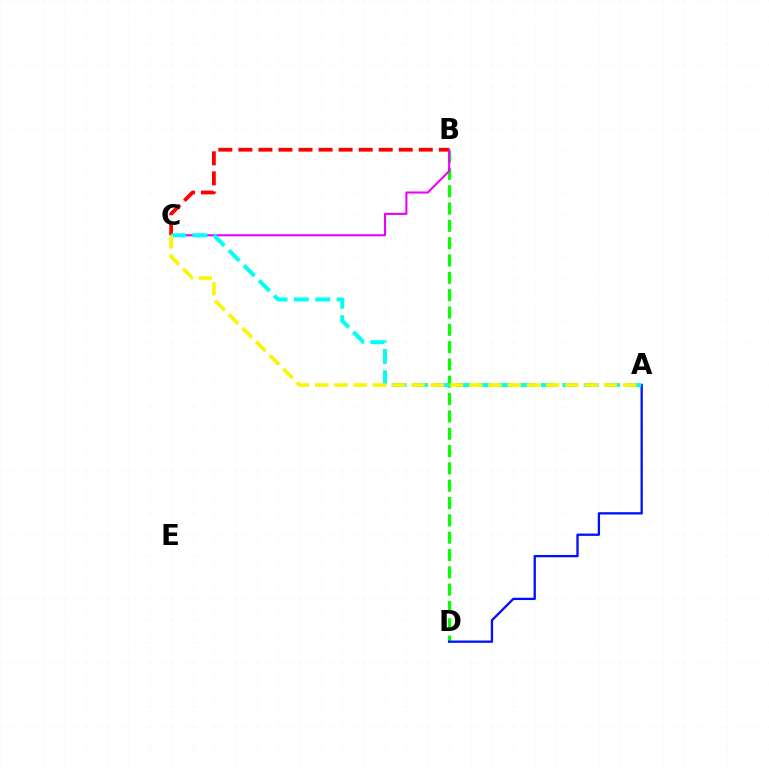{('B', 'D'): [{'color': '#08ff00', 'line_style': 'dashed', 'thickness': 2.35}], ('A', 'D'): [{'color': '#0010ff', 'line_style': 'solid', 'thickness': 1.66}], ('B', 'C'): [{'color': '#ff0000', 'line_style': 'dashed', 'thickness': 2.72}, {'color': '#ee00ff', 'line_style': 'solid', 'thickness': 1.51}], ('A', 'C'): [{'color': '#00fff6', 'line_style': 'dashed', 'thickness': 2.9}, {'color': '#fcf500', 'line_style': 'dashed', 'thickness': 2.61}]}